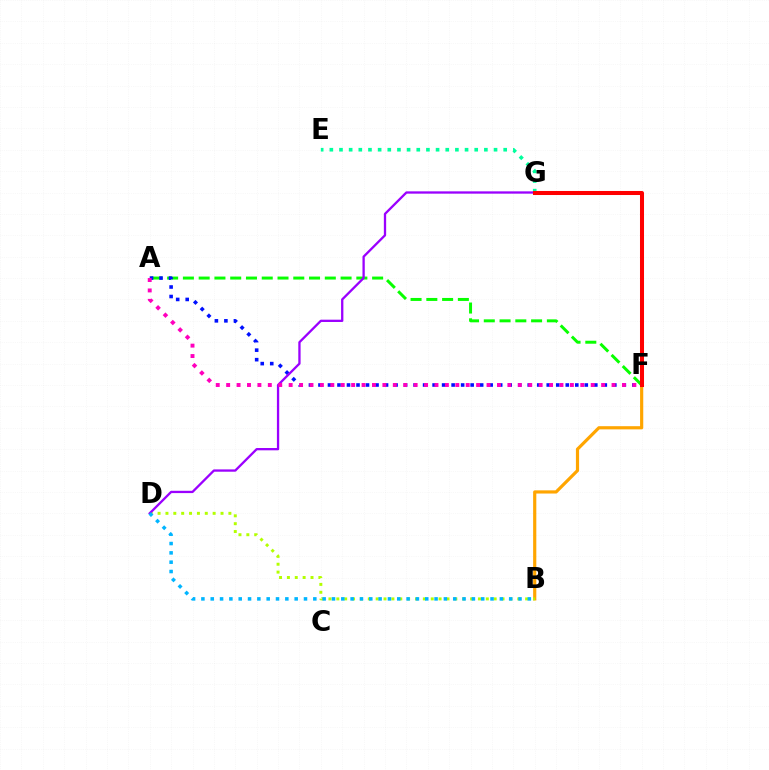{('B', 'F'): [{'color': '#ffa500', 'line_style': 'solid', 'thickness': 2.29}], ('E', 'G'): [{'color': '#00ff9d', 'line_style': 'dotted', 'thickness': 2.62}], ('B', 'D'): [{'color': '#b3ff00', 'line_style': 'dotted', 'thickness': 2.14}, {'color': '#00b5ff', 'line_style': 'dotted', 'thickness': 2.53}], ('A', 'F'): [{'color': '#08ff00', 'line_style': 'dashed', 'thickness': 2.14}, {'color': '#0010ff', 'line_style': 'dotted', 'thickness': 2.58}, {'color': '#ff00bd', 'line_style': 'dotted', 'thickness': 2.83}], ('D', 'G'): [{'color': '#9b00ff', 'line_style': 'solid', 'thickness': 1.66}], ('F', 'G'): [{'color': '#ff0000', 'line_style': 'solid', 'thickness': 2.9}]}